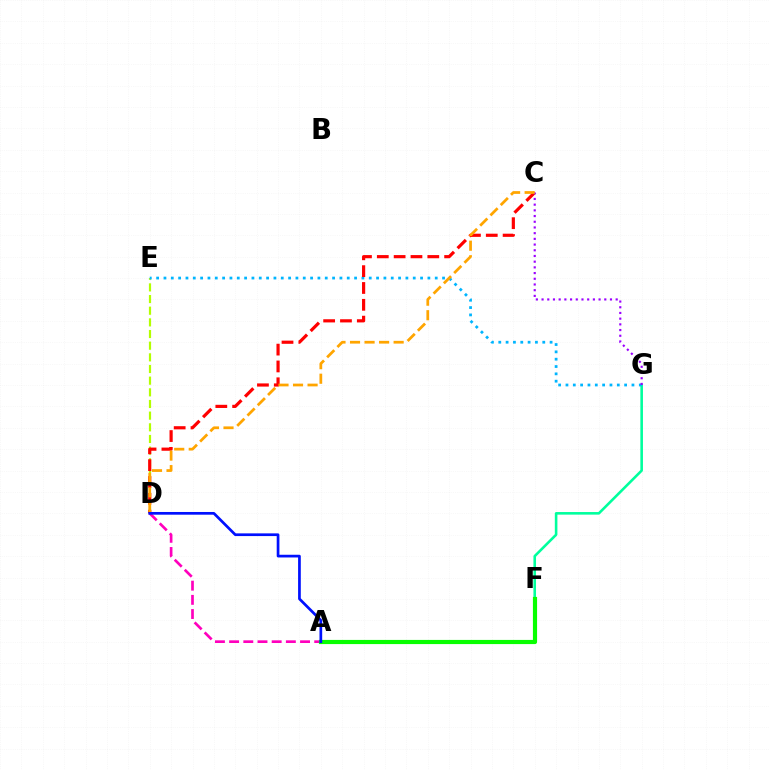{('A', 'D'): [{'color': '#ff00bd', 'line_style': 'dashed', 'thickness': 1.93}, {'color': '#0010ff', 'line_style': 'solid', 'thickness': 1.95}], ('D', 'E'): [{'color': '#b3ff00', 'line_style': 'dashed', 'thickness': 1.58}], ('F', 'G'): [{'color': '#00ff9d', 'line_style': 'solid', 'thickness': 1.86}], ('A', 'F'): [{'color': '#08ff00', 'line_style': 'solid', 'thickness': 3.0}], ('E', 'G'): [{'color': '#00b5ff', 'line_style': 'dotted', 'thickness': 1.99}], ('C', 'D'): [{'color': '#ff0000', 'line_style': 'dashed', 'thickness': 2.29}, {'color': '#ffa500', 'line_style': 'dashed', 'thickness': 1.98}], ('C', 'G'): [{'color': '#9b00ff', 'line_style': 'dotted', 'thickness': 1.55}]}